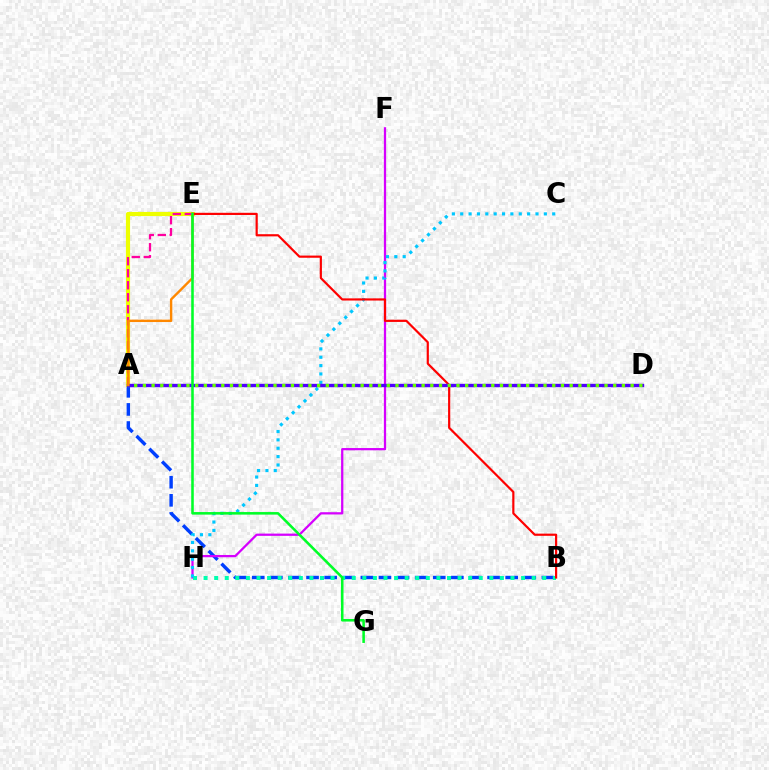{('A', 'B'): [{'color': '#003fff', 'line_style': 'dashed', 'thickness': 2.46}], ('F', 'H'): [{'color': '#d600ff', 'line_style': 'solid', 'thickness': 1.63}], ('B', 'H'): [{'color': '#00ffaf', 'line_style': 'dotted', 'thickness': 2.88}], ('C', 'H'): [{'color': '#00c7ff', 'line_style': 'dotted', 'thickness': 2.27}], ('A', 'E'): [{'color': '#eeff00', 'line_style': 'solid', 'thickness': 2.98}, {'color': '#ff00a0', 'line_style': 'dashed', 'thickness': 1.63}, {'color': '#ff8800', 'line_style': 'solid', 'thickness': 1.72}], ('B', 'E'): [{'color': '#ff0000', 'line_style': 'solid', 'thickness': 1.57}], ('A', 'D'): [{'color': '#4f00ff', 'line_style': 'solid', 'thickness': 2.42}, {'color': '#66ff00', 'line_style': 'dotted', 'thickness': 2.37}], ('E', 'G'): [{'color': '#00ff27', 'line_style': 'solid', 'thickness': 1.84}]}